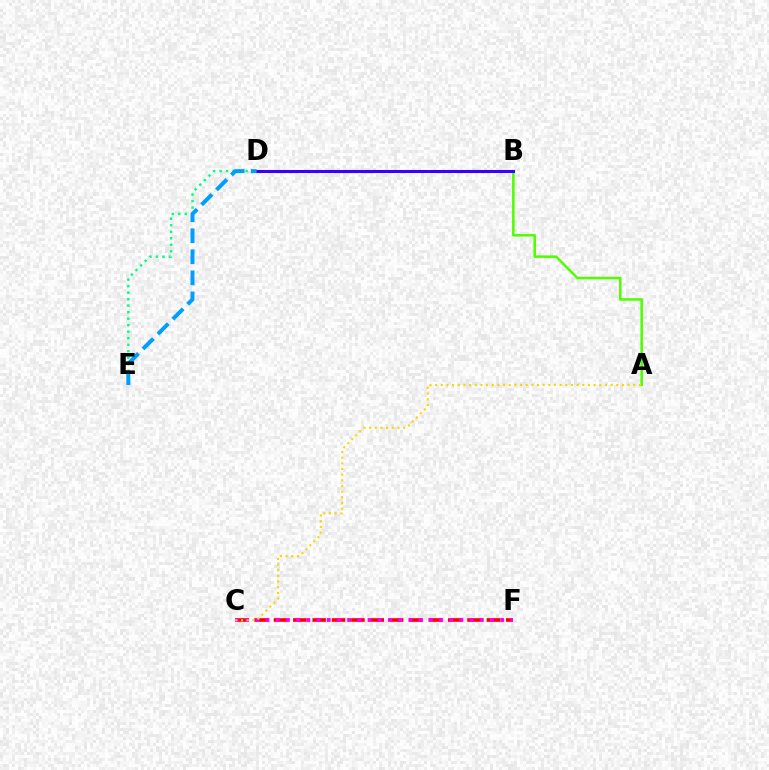{('A', 'B'): [{'color': '#4fff00', 'line_style': 'solid', 'thickness': 1.82}], ('C', 'F'): [{'color': '#ff0000', 'line_style': 'dashed', 'thickness': 2.63}, {'color': '#ff00ed', 'line_style': 'dotted', 'thickness': 2.77}], ('D', 'E'): [{'color': '#00ff86', 'line_style': 'dotted', 'thickness': 1.77}, {'color': '#009eff', 'line_style': 'dashed', 'thickness': 2.86}], ('B', 'D'): [{'color': '#3700ff', 'line_style': 'solid', 'thickness': 2.21}], ('A', 'C'): [{'color': '#ffd500', 'line_style': 'dotted', 'thickness': 1.54}]}